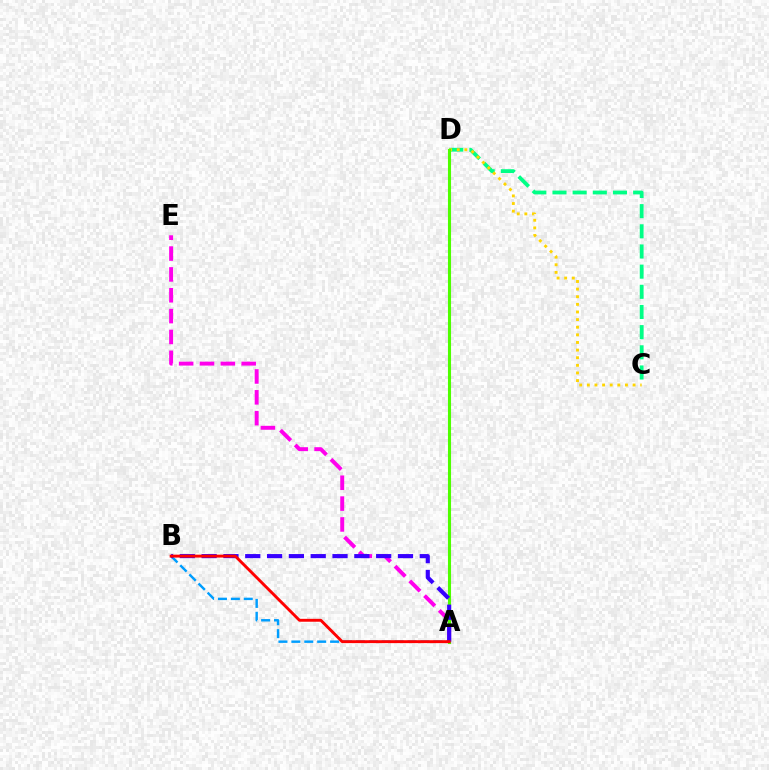{('C', 'D'): [{'color': '#00ff86', 'line_style': 'dashed', 'thickness': 2.74}, {'color': '#ffd500', 'line_style': 'dotted', 'thickness': 2.07}], ('A', 'B'): [{'color': '#009eff', 'line_style': 'dashed', 'thickness': 1.75}, {'color': '#3700ff', 'line_style': 'dashed', 'thickness': 2.96}, {'color': '#ff0000', 'line_style': 'solid', 'thickness': 2.09}], ('A', 'E'): [{'color': '#ff00ed', 'line_style': 'dashed', 'thickness': 2.83}], ('A', 'D'): [{'color': '#4fff00', 'line_style': 'solid', 'thickness': 2.22}]}